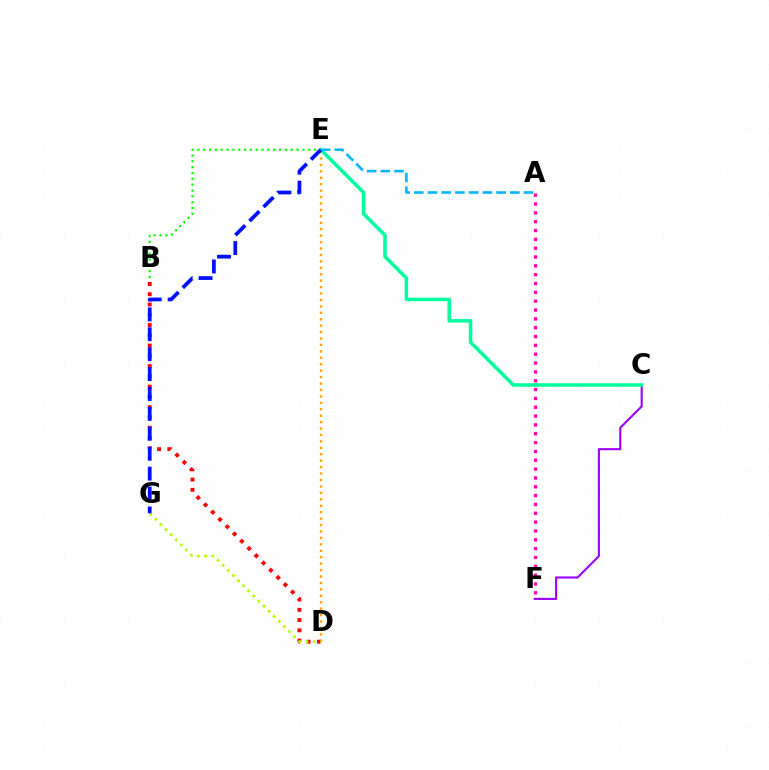{('A', 'F'): [{'color': '#ff00bd', 'line_style': 'dotted', 'thickness': 2.4}], ('D', 'E'): [{'color': '#ffa500', 'line_style': 'dotted', 'thickness': 1.75}], ('B', 'D'): [{'color': '#ff0000', 'line_style': 'dotted', 'thickness': 2.79}], ('B', 'E'): [{'color': '#08ff00', 'line_style': 'dotted', 'thickness': 1.59}], ('C', 'F'): [{'color': '#9b00ff', 'line_style': 'solid', 'thickness': 1.51}], ('C', 'E'): [{'color': '#00ff9d', 'line_style': 'solid', 'thickness': 2.53}], ('D', 'G'): [{'color': '#b3ff00', 'line_style': 'dotted', 'thickness': 1.96}], ('E', 'G'): [{'color': '#0010ff', 'line_style': 'dashed', 'thickness': 2.7}], ('A', 'E'): [{'color': '#00b5ff', 'line_style': 'dashed', 'thickness': 1.86}]}